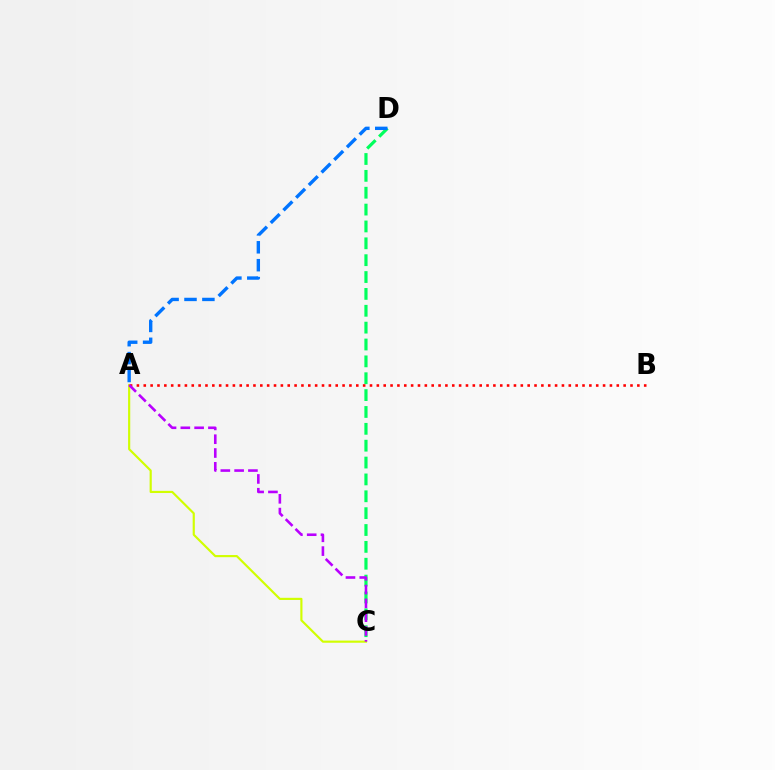{('C', 'D'): [{'color': '#00ff5c', 'line_style': 'dashed', 'thickness': 2.29}], ('A', 'C'): [{'color': '#d1ff00', 'line_style': 'solid', 'thickness': 1.56}, {'color': '#b900ff', 'line_style': 'dashed', 'thickness': 1.87}], ('A', 'B'): [{'color': '#ff0000', 'line_style': 'dotted', 'thickness': 1.86}], ('A', 'D'): [{'color': '#0074ff', 'line_style': 'dashed', 'thickness': 2.43}]}